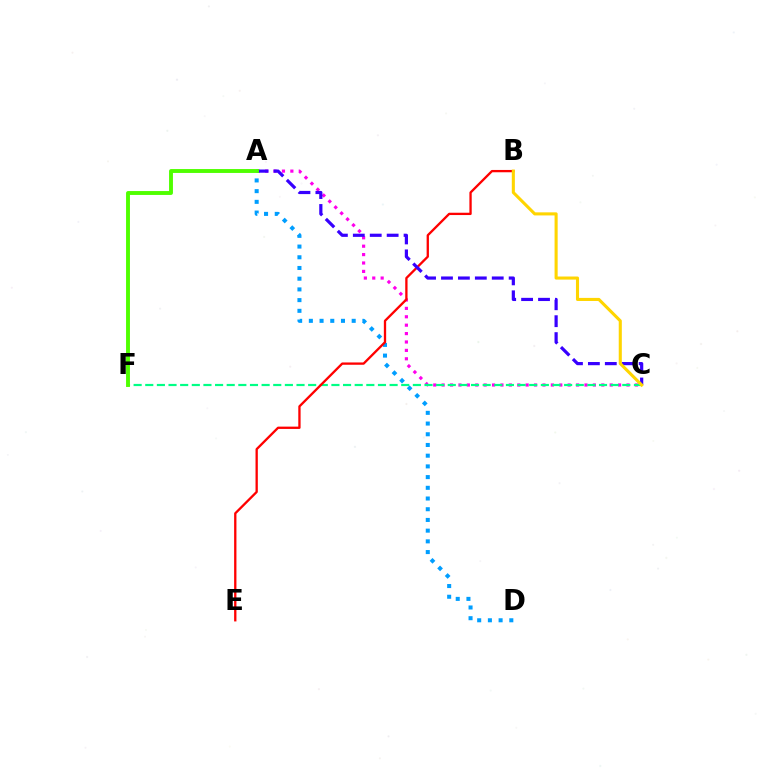{('A', 'C'): [{'color': '#ff00ed', 'line_style': 'dotted', 'thickness': 2.28}, {'color': '#3700ff', 'line_style': 'dashed', 'thickness': 2.3}], ('A', 'D'): [{'color': '#009eff', 'line_style': 'dotted', 'thickness': 2.91}], ('C', 'F'): [{'color': '#00ff86', 'line_style': 'dashed', 'thickness': 1.58}], ('B', 'E'): [{'color': '#ff0000', 'line_style': 'solid', 'thickness': 1.66}], ('B', 'C'): [{'color': '#ffd500', 'line_style': 'solid', 'thickness': 2.22}], ('A', 'F'): [{'color': '#4fff00', 'line_style': 'solid', 'thickness': 2.8}]}